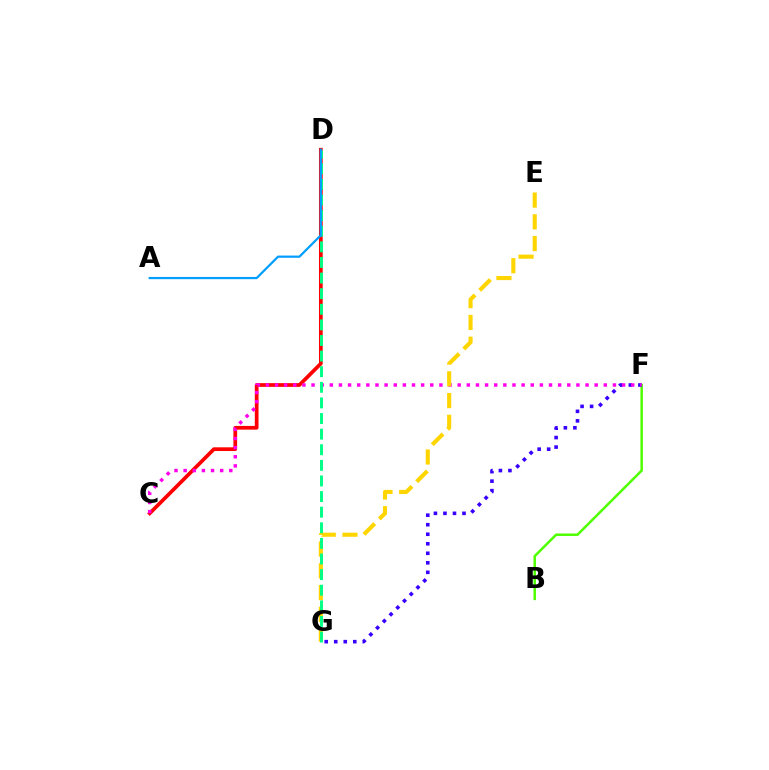{('C', 'D'): [{'color': '#ff0000', 'line_style': 'solid', 'thickness': 2.67}], ('B', 'F'): [{'color': '#4fff00', 'line_style': 'solid', 'thickness': 1.79}], ('F', 'G'): [{'color': '#3700ff', 'line_style': 'dotted', 'thickness': 2.59}], ('C', 'F'): [{'color': '#ff00ed', 'line_style': 'dotted', 'thickness': 2.48}], ('E', 'G'): [{'color': '#ffd500', 'line_style': 'dashed', 'thickness': 2.95}], ('D', 'G'): [{'color': '#00ff86', 'line_style': 'dashed', 'thickness': 2.12}], ('A', 'D'): [{'color': '#009eff', 'line_style': 'solid', 'thickness': 1.6}]}